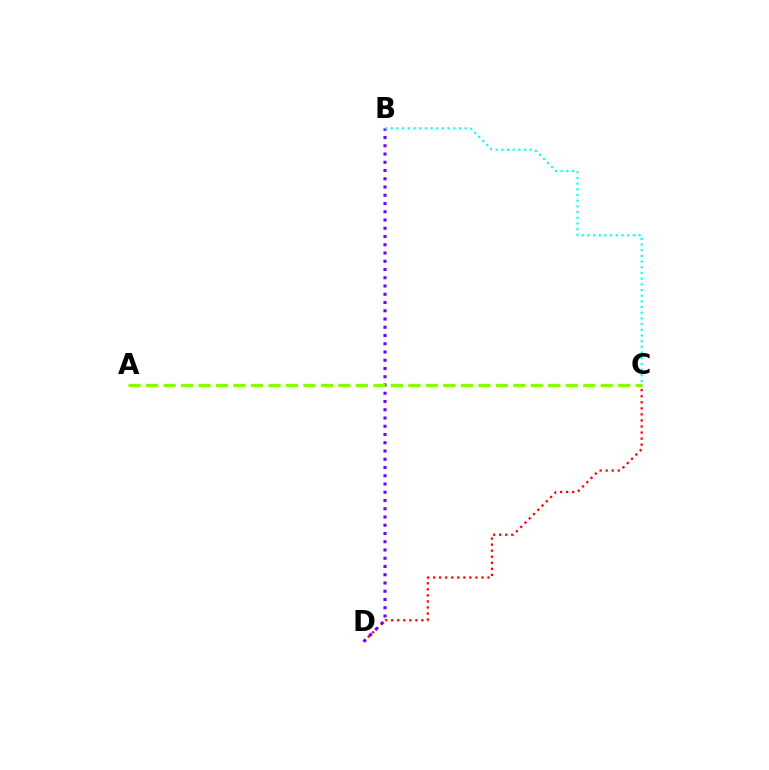{('C', 'D'): [{'color': '#ff0000', 'line_style': 'dotted', 'thickness': 1.64}], ('B', 'D'): [{'color': '#7200ff', 'line_style': 'dotted', 'thickness': 2.24}], ('A', 'C'): [{'color': '#84ff00', 'line_style': 'dashed', 'thickness': 2.38}], ('B', 'C'): [{'color': '#00fff6', 'line_style': 'dotted', 'thickness': 1.54}]}